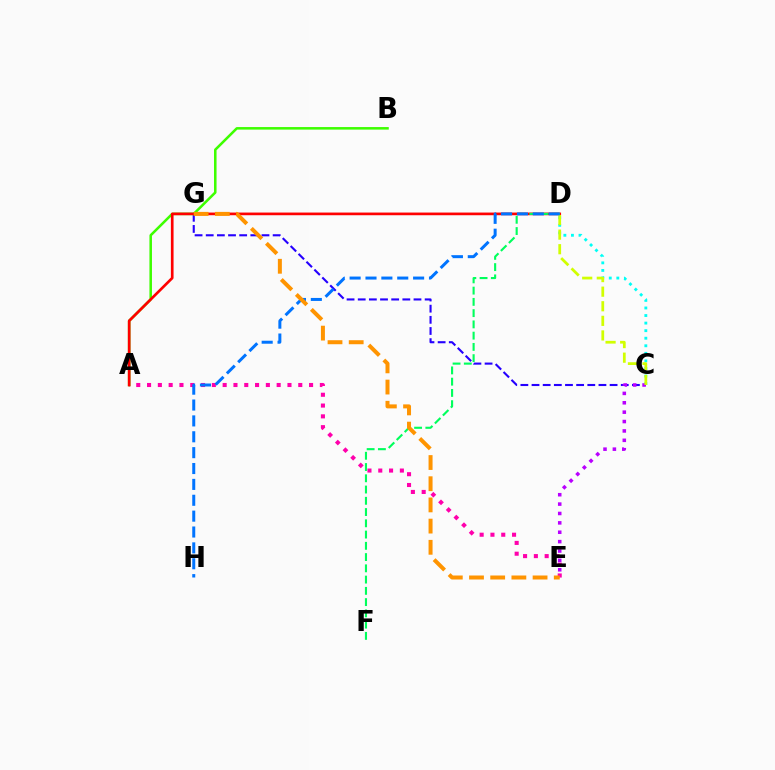{('C', 'G'): [{'color': '#2500ff', 'line_style': 'dashed', 'thickness': 1.52}], ('C', 'D'): [{'color': '#00fff6', 'line_style': 'dotted', 'thickness': 2.05}, {'color': '#d1ff00', 'line_style': 'dashed', 'thickness': 1.98}], ('A', 'E'): [{'color': '#ff00ac', 'line_style': 'dotted', 'thickness': 2.93}], ('A', 'B'): [{'color': '#3dff00', 'line_style': 'solid', 'thickness': 1.83}], ('A', 'D'): [{'color': '#ff0000', 'line_style': 'solid', 'thickness': 1.92}], ('C', 'E'): [{'color': '#b900ff', 'line_style': 'dotted', 'thickness': 2.55}], ('D', 'F'): [{'color': '#00ff5c', 'line_style': 'dashed', 'thickness': 1.53}], ('D', 'H'): [{'color': '#0074ff', 'line_style': 'dashed', 'thickness': 2.16}], ('E', 'G'): [{'color': '#ff9400', 'line_style': 'dashed', 'thickness': 2.88}]}